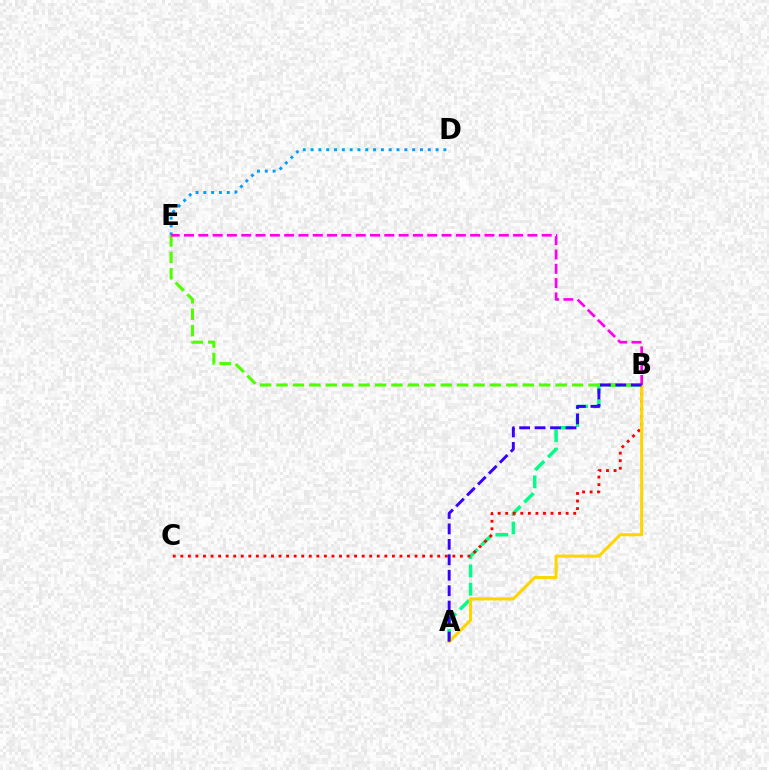{('A', 'B'): [{'color': '#00ff86', 'line_style': 'dashed', 'thickness': 2.49}, {'color': '#ffd500', 'line_style': 'solid', 'thickness': 2.2}, {'color': '#3700ff', 'line_style': 'dashed', 'thickness': 2.1}], ('D', 'E'): [{'color': '#009eff', 'line_style': 'dotted', 'thickness': 2.12}], ('B', 'E'): [{'color': '#4fff00', 'line_style': 'dashed', 'thickness': 2.23}, {'color': '#ff00ed', 'line_style': 'dashed', 'thickness': 1.94}], ('B', 'C'): [{'color': '#ff0000', 'line_style': 'dotted', 'thickness': 2.05}]}